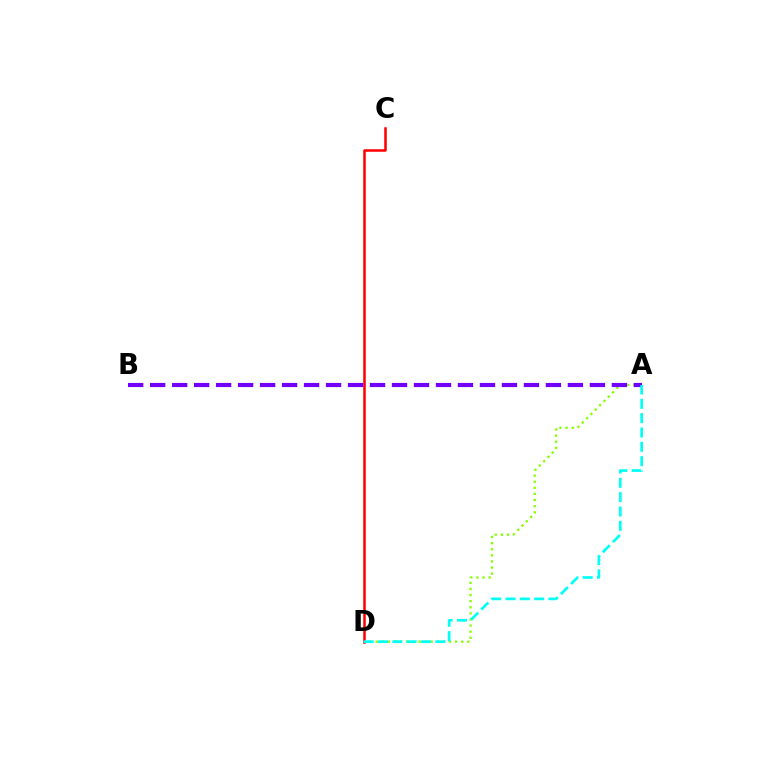{('A', 'D'): [{'color': '#84ff00', 'line_style': 'dotted', 'thickness': 1.66}, {'color': '#00fff6', 'line_style': 'dashed', 'thickness': 1.95}], ('C', 'D'): [{'color': '#ff0000', 'line_style': 'solid', 'thickness': 1.82}], ('A', 'B'): [{'color': '#7200ff', 'line_style': 'dashed', 'thickness': 2.99}]}